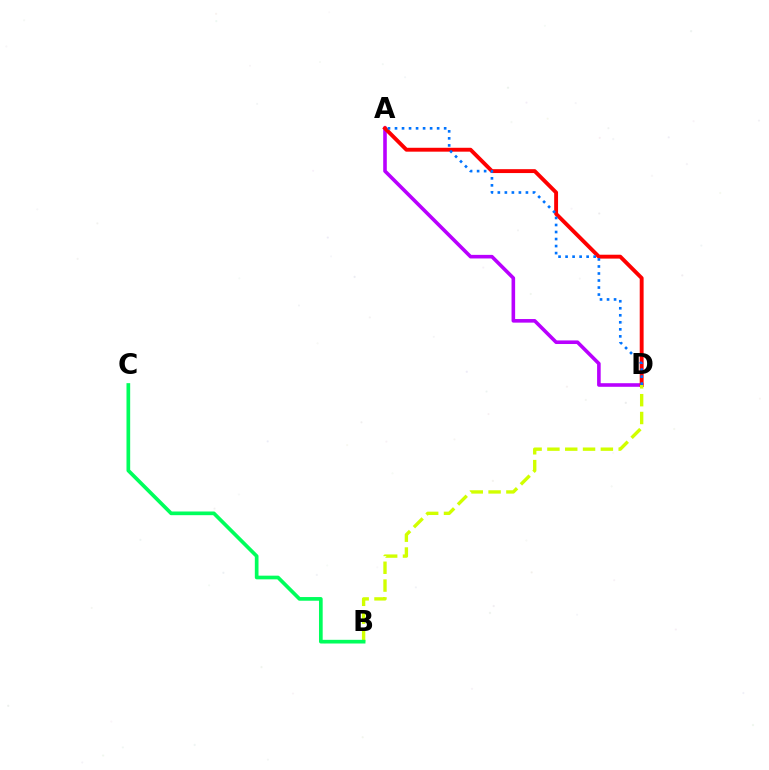{('A', 'D'): [{'color': '#b900ff', 'line_style': 'solid', 'thickness': 2.59}, {'color': '#ff0000', 'line_style': 'solid', 'thickness': 2.8}, {'color': '#0074ff', 'line_style': 'dotted', 'thickness': 1.91}], ('B', 'D'): [{'color': '#d1ff00', 'line_style': 'dashed', 'thickness': 2.42}], ('B', 'C'): [{'color': '#00ff5c', 'line_style': 'solid', 'thickness': 2.65}]}